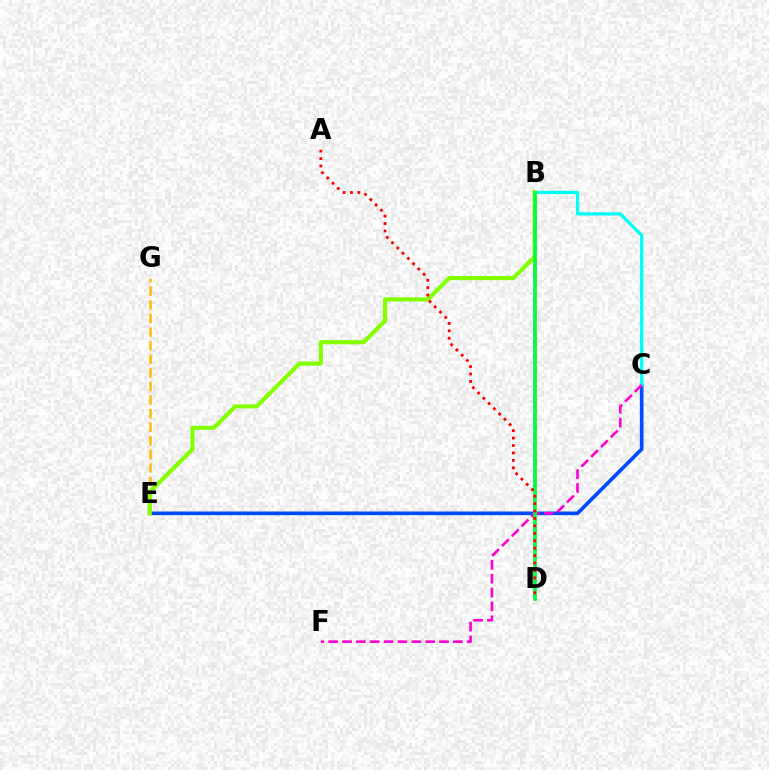{('B', 'D'): [{'color': '#7200ff', 'line_style': 'solid', 'thickness': 1.73}, {'color': '#00ff39', 'line_style': 'solid', 'thickness': 2.62}], ('E', 'G'): [{'color': '#ffbd00', 'line_style': 'dashed', 'thickness': 1.85}], ('C', 'E'): [{'color': '#004bff', 'line_style': 'solid', 'thickness': 2.64}], ('B', 'C'): [{'color': '#00fff6', 'line_style': 'solid', 'thickness': 2.35}], ('B', 'E'): [{'color': '#84ff00', 'line_style': 'solid', 'thickness': 2.99}], ('C', 'F'): [{'color': '#ff00cf', 'line_style': 'dashed', 'thickness': 1.88}], ('A', 'D'): [{'color': '#ff0000', 'line_style': 'dotted', 'thickness': 2.02}]}